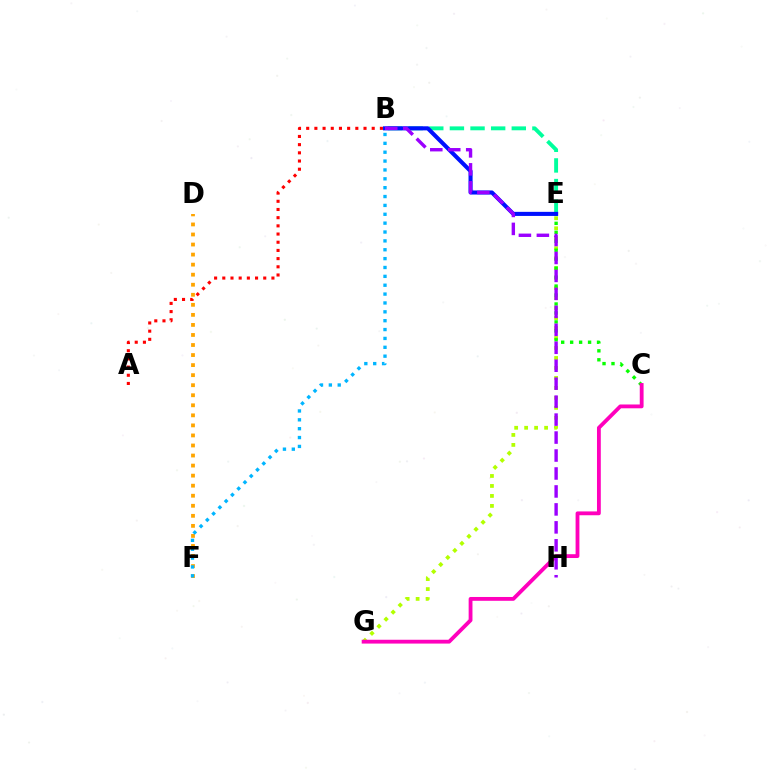{('E', 'G'): [{'color': '#b3ff00', 'line_style': 'dotted', 'thickness': 2.71}], ('C', 'E'): [{'color': '#08ff00', 'line_style': 'dotted', 'thickness': 2.43}], ('B', 'E'): [{'color': '#00ff9d', 'line_style': 'dashed', 'thickness': 2.8}, {'color': '#0010ff', 'line_style': 'solid', 'thickness': 2.94}], ('C', 'G'): [{'color': '#ff00bd', 'line_style': 'solid', 'thickness': 2.75}], ('D', 'F'): [{'color': '#ffa500', 'line_style': 'dotted', 'thickness': 2.73}], ('A', 'B'): [{'color': '#ff0000', 'line_style': 'dotted', 'thickness': 2.22}], ('B', 'H'): [{'color': '#9b00ff', 'line_style': 'dashed', 'thickness': 2.44}], ('B', 'F'): [{'color': '#00b5ff', 'line_style': 'dotted', 'thickness': 2.41}]}